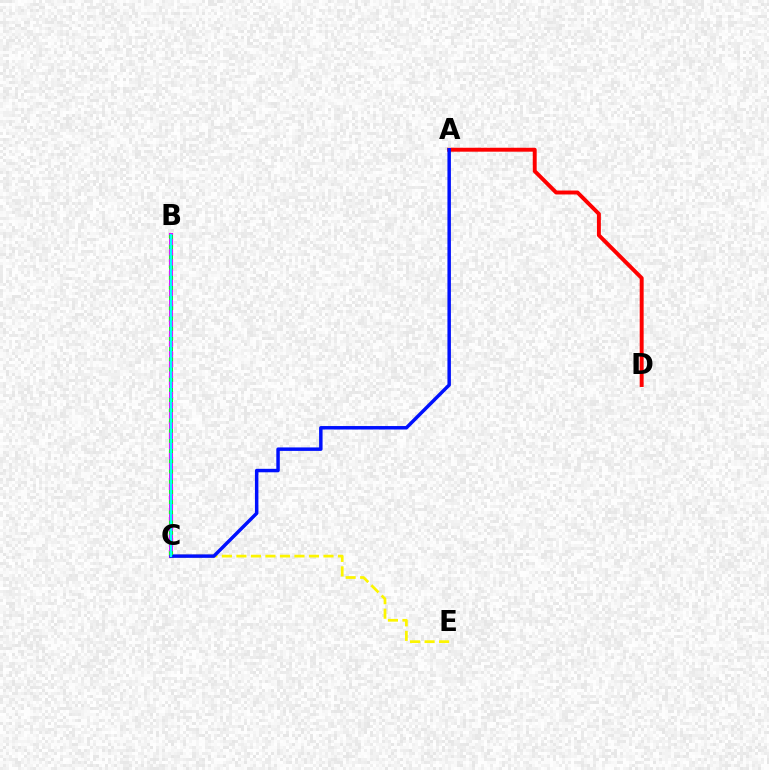{('B', 'C'): [{'color': '#ee00ff', 'line_style': 'solid', 'thickness': 2.92}, {'color': '#08ff00', 'line_style': 'dotted', 'thickness': 2.77}, {'color': '#00fff6', 'line_style': 'solid', 'thickness': 1.64}], ('C', 'E'): [{'color': '#fcf500', 'line_style': 'dashed', 'thickness': 1.97}], ('A', 'D'): [{'color': '#ff0000', 'line_style': 'solid', 'thickness': 2.83}], ('A', 'C'): [{'color': '#0010ff', 'line_style': 'solid', 'thickness': 2.5}]}